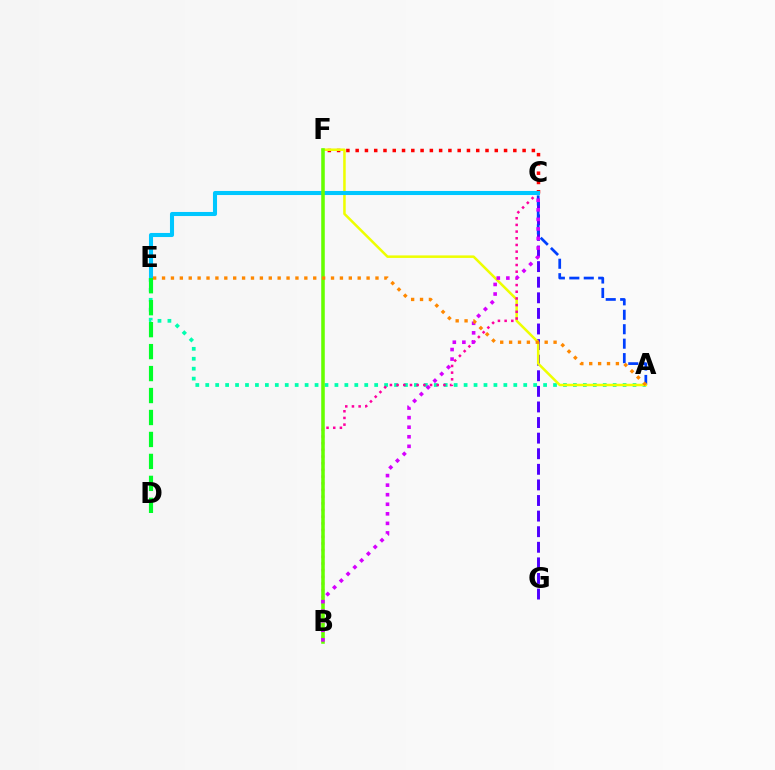{('A', 'E'): [{'color': '#00ffaf', 'line_style': 'dotted', 'thickness': 2.7}, {'color': '#ff8800', 'line_style': 'dotted', 'thickness': 2.42}], ('C', 'G'): [{'color': '#4f00ff', 'line_style': 'dashed', 'thickness': 2.12}], ('A', 'C'): [{'color': '#003fff', 'line_style': 'dashed', 'thickness': 1.96}], ('C', 'F'): [{'color': '#ff0000', 'line_style': 'dotted', 'thickness': 2.52}], ('A', 'F'): [{'color': '#eeff00', 'line_style': 'solid', 'thickness': 1.82}], ('B', 'C'): [{'color': '#ff00a0', 'line_style': 'dotted', 'thickness': 1.82}, {'color': '#d600ff', 'line_style': 'dotted', 'thickness': 2.6}], ('C', 'E'): [{'color': '#00c7ff', 'line_style': 'solid', 'thickness': 2.93}], ('B', 'F'): [{'color': '#66ff00', 'line_style': 'solid', 'thickness': 2.56}], ('D', 'E'): [{'color': '#00ff27', 'line_style': 'dashed', 'thickness': 2.98}]}